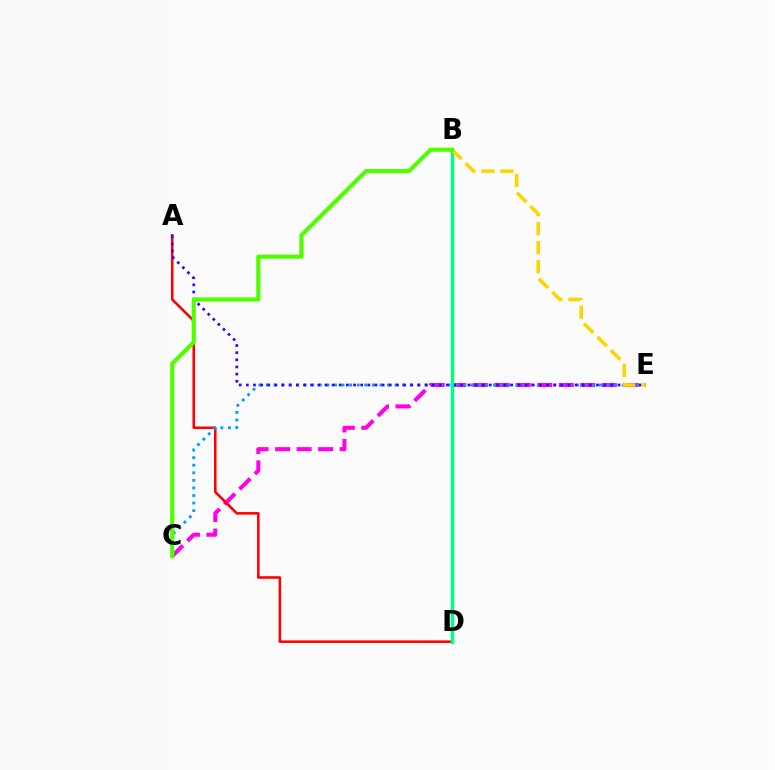{('C', 'E'): [{'color': '#ff00ed', 'line_style': 'dashed', 'thickness': 2.92}, {'color': '#009eff', 'line_style': 'dotted', 'thickness': 2.06}], ('A', 'D'): [{'color': '#ff0000', 'line_style': 'solid', 'thickness': 1.83}], ('A', 'E'): [{'color': '#3700ff', 'line_style': 'dotted', 'thickness': 1.94}], ('B', 'D'): [{'color': '#00ff86', 'line_style': 'solid', 'thickness': 2.48}], ('B', 'E'): [{'color': '#ffd500', 'line_style': 'dashed', 'thickness': 2.58}], ('B', 'C'): [{'color': '#4fff00', 'line_style': 'solid', 'thickness': 2.99}]}